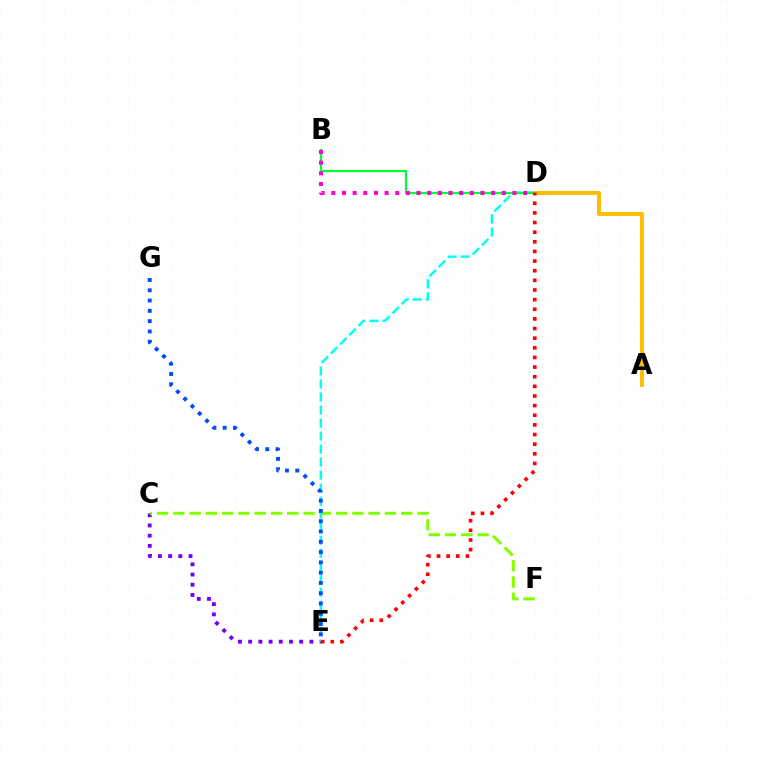{('C', 'E'): [{'color': '#7200ff', 'line_style': 'dotted', 'thickness': 2.77}], ('C', 'F'): [{'color': '#84ff00', 'line_style': 'dashed', 'thickness': 2.21}], ('D', 'E'): [{'color': '#00fff6', 'line_style': 'dashed', 'thickness': 1.77}, {'color': '#ff0000', 'line_style': 'dotted', 'thickness': 2.62}], ('B', 'D'): [{'color': '#00ff39', 'line_style': 'solid', 'thickness': 1.58}, {'color': '#ff00cf', 'line_style': 'dotted', 'thickness': 2.9}], ('A', 'D'): [{'color': '#ffbd00', 'line_style': 'solid', 'thickness': 2.85}], ('E', 'G'): [{'color': '#004bff', 'line_style': 'dotted', 'thickness': 2.79}]}